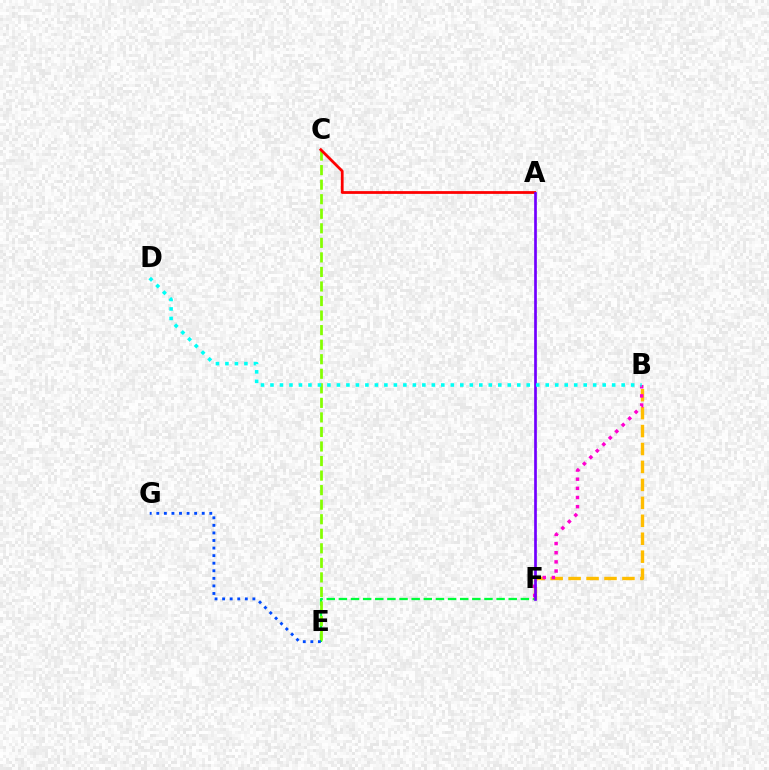{('E', 'F'): [{'color': '#00ff39', 'line_style': 'dashed', 'thickness': 1.65}], ('B', 'F'): [{'color': '#ffbd00', 'line_style': 'dashed', 'thickness': 2.44}, {'color': '#ff00cf', 'line_style': 'dotted', 'thickness': 2.49}], ('C', 'E'): [{'color': '#84ff00', 'line_style': 'dashed', 'thickness': 1.98}], ('A', 'C'): [{'color': '#ff0000', 'line_style': 'solid', 'thickness': 1.99}], ('E', 'G'): [{'color': '#004bff', 'line_style': 'dotted', 'thickness': 2.06}], ('A', 'F'): [{'color': '#7200ff', 'line_style': 'solid', 'thickness': 1.94}], ('B', 'D'): [{'color': '#00fff6', 'line_style': 'dotted', 'thickness': 2.58}]}